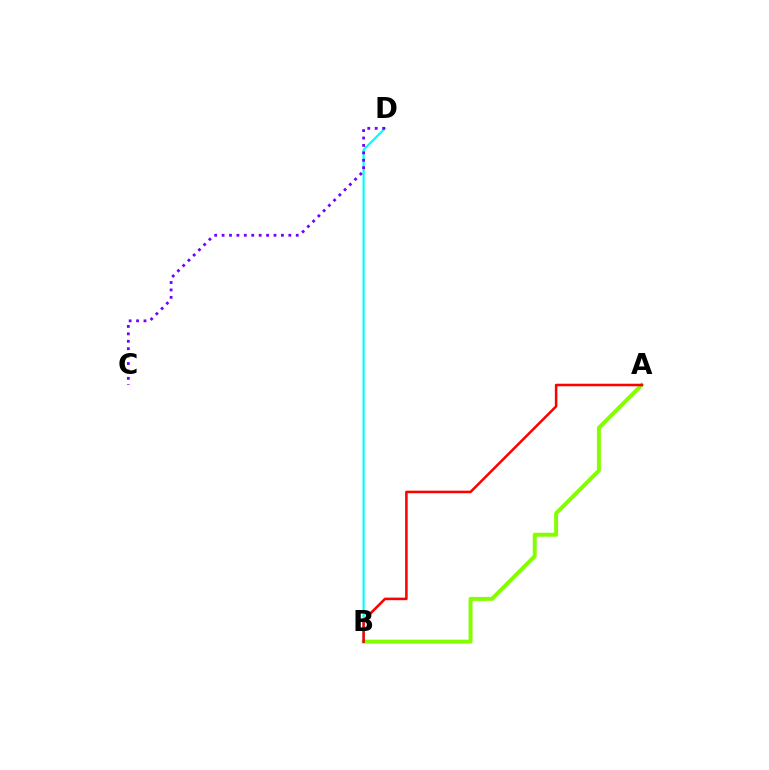{('A', 'B'): [{'color': '#84ff00', 'line_style': 'solid', 'thickness': 2.85}, {'color': '#ff0000', 'line_style': 'solid', 'thickness': 1.83}], ('B', 'D'): [{'color': '#00fff6', 'line_style': 'solid', 'thickness': 1.56}], ('C', 'D'): [{'color': '#7200ff', 'line_style': 'dotted', 'thickness': 2.01}]}